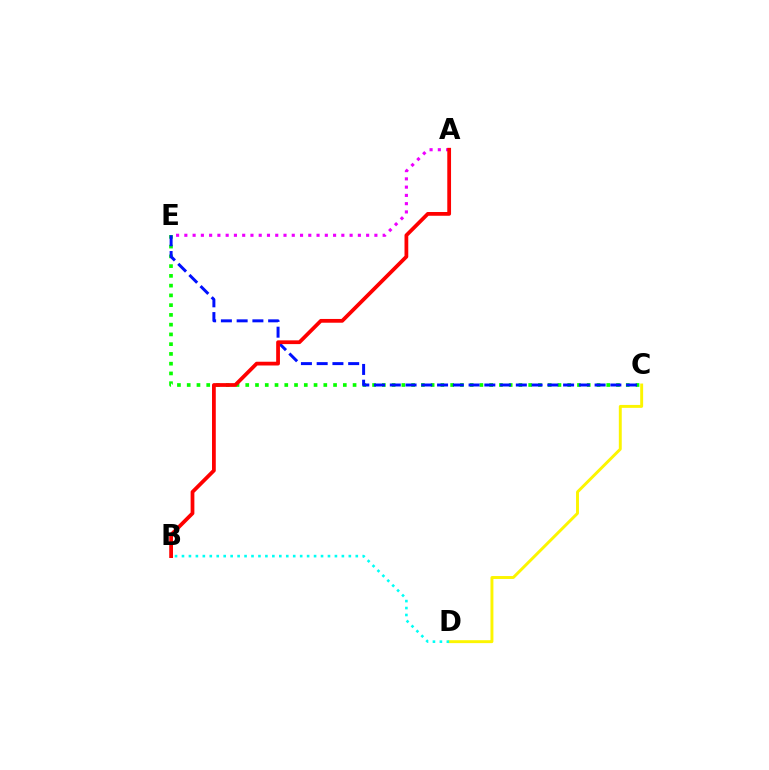{('A', 'E'): [{'color': '#ee00ff', 'line_style': 'dotted', 'thickness': 2.25}], ('C', 'E'): [{'color': '#08ff00', 'line_style': 'dotted', 'thickness': 2.65}, {'color': '#0010ff', 'line_style': 'dashed', 'thickness': 2.14}], ('C', 'D'): [{'color': '#fcf500', 'line_style': 'solid', 'thickness': 2.1}], ('A', 'B'): [{'color': '#ff0000', 'line_style': 'solid', 'thickness': 2.71}], ('B', 'D'): [{'color': '#00fff6', 'line_style': 'dotted', 'thickness': 1.89}]}